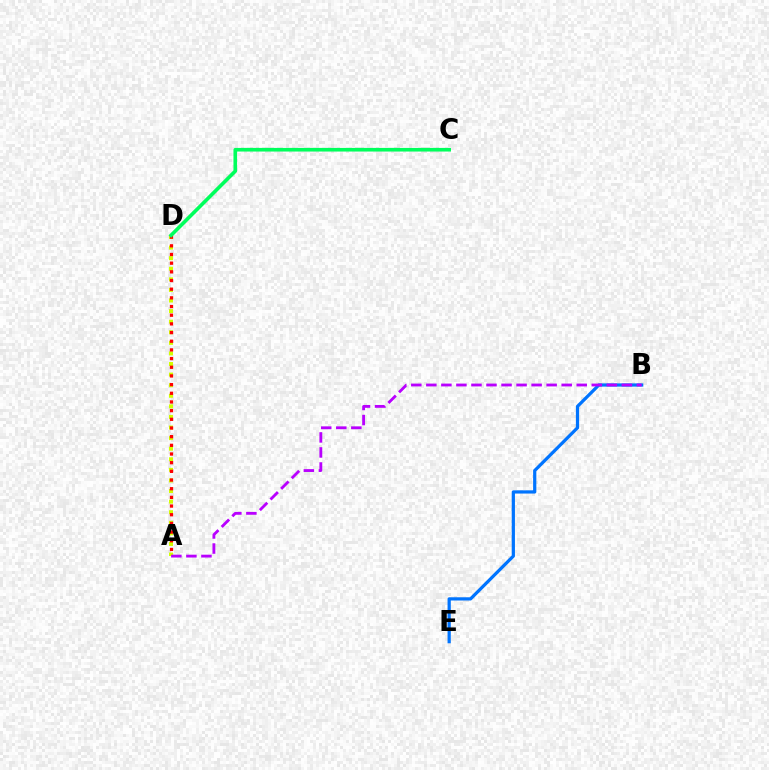{('A', 'D'): [{'color': '#d1ff00', 'line_style': 'dotted', 'thickness': 2.88}, {'color': '#ff0000', 'line_style': 'dotted', 'thickness': 2.36}], ('B', 'E'): [{'color': '#0074ff', 'line_style': 'solid', 'thickness': 2.32}], ('C', 'D'): [{'color': '#00ff5c', 'line_style': 'solid', 'thickness': 2.62}], ('A', 'B'): [{'color': '#b900ff', 'line_style': 'dashed', 'thickness': 2.04}]}